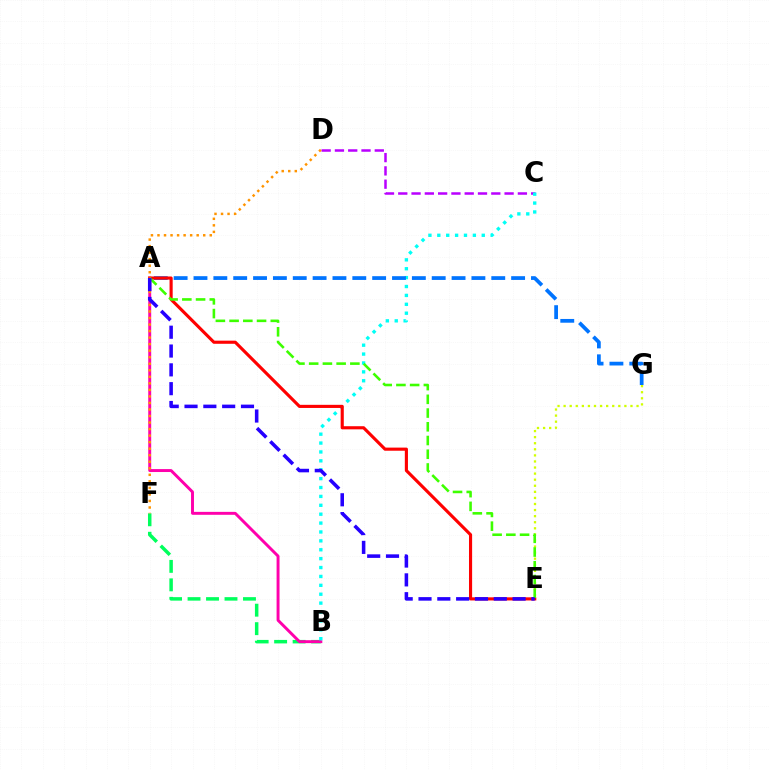{('C', 'D'): [{'color': '#b900ff', 'line_style': 'dashed', 'thickness': 1.81}], ('B', 'F'): [{'color': '#00ff5c', 'line_style': 'dashed', 'thickness': 2.51}], ('A', 'B'): [{'color': '#ff00ac', 'line_style': 'solid', 'thickness': 2.12}], ('B', 'C'): [{'color': '#00fff6', 'line_style': 'dotted', 'thickness': 2.42}], ('A', 'G'): [{'color': '#0074ff', 'line_style': 'dashed', 'thickness': 2.7}], ('E', 'G'): [{'color': '#d1ff00', 'line_style': 'dotted', 'thickness': 1.65}], ('A', 'E'): [{'color': '#ff0000', 'line_style': 'solid', 'thickness': 2.25}, {'color': '#3dff00', 'line_style': 'dashed', 'thickness': 1.87}, {'color': '#2500ff', 'line_style': 'dashed', 'thickness': 2.56}], ('D', 'F'): [{'color': '#ff9400', 'line_style': 'dotted', 'thickness': 1.78}]}